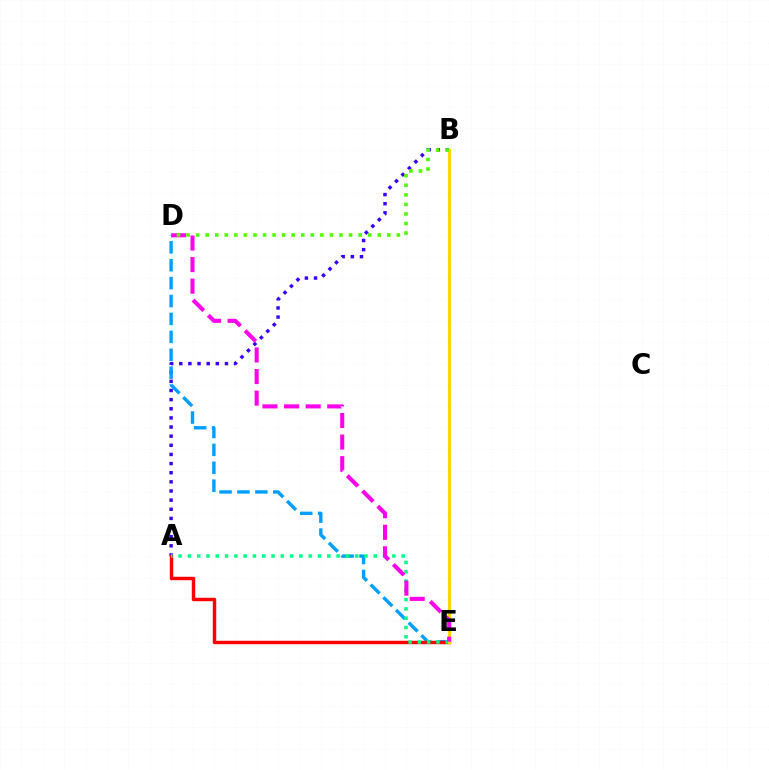{('A', 'B'): [{'color': '#3700ff', 'line_style': 'dotted', 'thickness': 2.48}], ('D', 'E'): [{'color': '#009eff', 'line_style': 'dashed', 'thickness': 2.43}, {'color': '#ff00ed', 'line_style': 'dashed', 'thickness': 2.93}], ('A', 'E'): [{'color': '#ff0000', 'line_style': 'solid', 'thickness': 2.48}, {'color': '#00ff86', 'line_style': 'dotted', 'thickness': 2.52}], ('B', 'E'): [{'color': '#ffd500', 'line_style': 'solid', 'thickness': 2.23}], ('B', 'D'): [{'color': '#4fff00', 'line_style': 'dotted', 'thickness': 2.6}]}